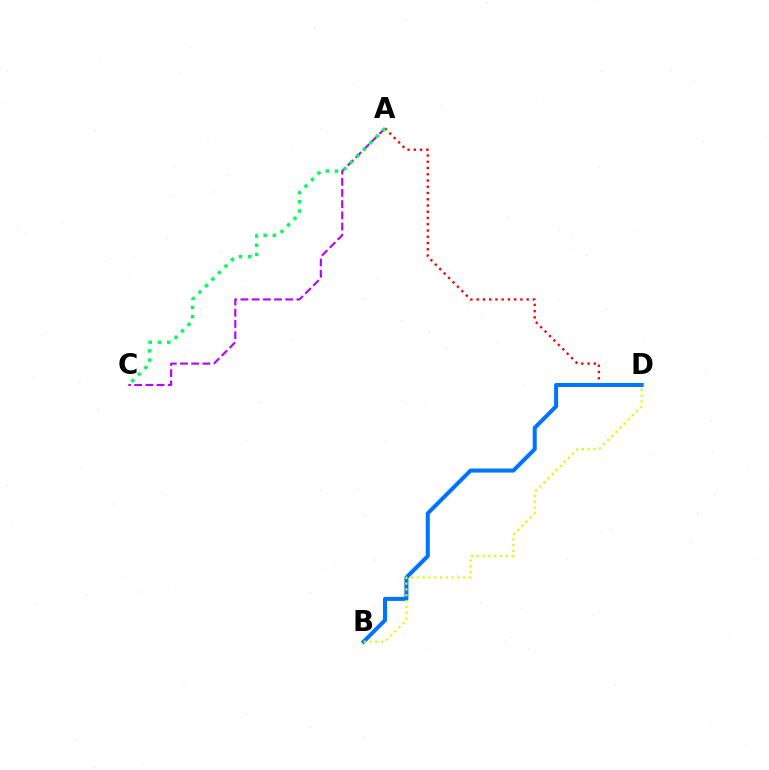{('A', 'C'): [{'color': '#b900ff', 'line_style': 'dashed', 'thickness': 1.52}, {'color': '#00ff5c', 'line_style': 'dotted', 'thickness': 2.5}], ('A', 'D'): [{'color': '#ff0000', 'line_style': 'dotted', 'thickness': 1.7}], ('B', 'D'): [{'color': '#0074ff', 'line_style': 'solid', 'thickness': 2.9}, {'color': '#d1ff00', 'line_style': 'dotted', 'thickness': 1.58}]}